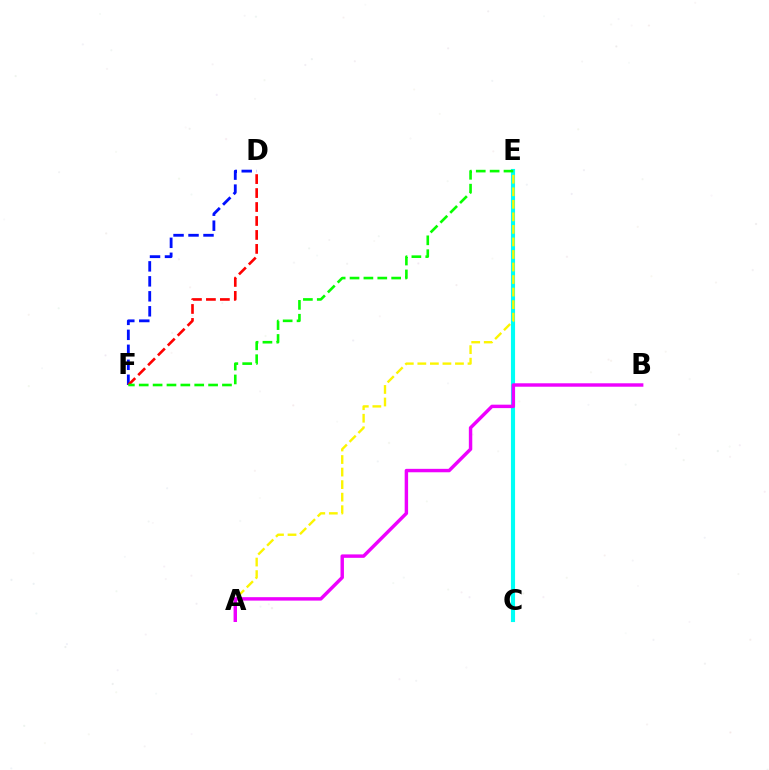{('D', 'F'): [{'color': '#0010ff', 'line_style': 'dashed', 'thickness': 2.03}, {'color': '#ff0000', 'line_style': 'dashed', 'thickness': 1.9}], ('C', 'E'): [{'color': '#00fff6', 'line_style': 'solid', 'thickness': 2.97}], ('E', 'F'): [{'color': '#08ff00', 'line_style': 'dashed', 'thickness': 1.88}], ('A', 'E'): [{'color': '#fcf500', 'line_style': 'dashed', 'thickness': 1.7}], ('A', 'B'): [{'color': '#ee00ff', 'line_style': 'solid', 'thickness': 2.47}]}